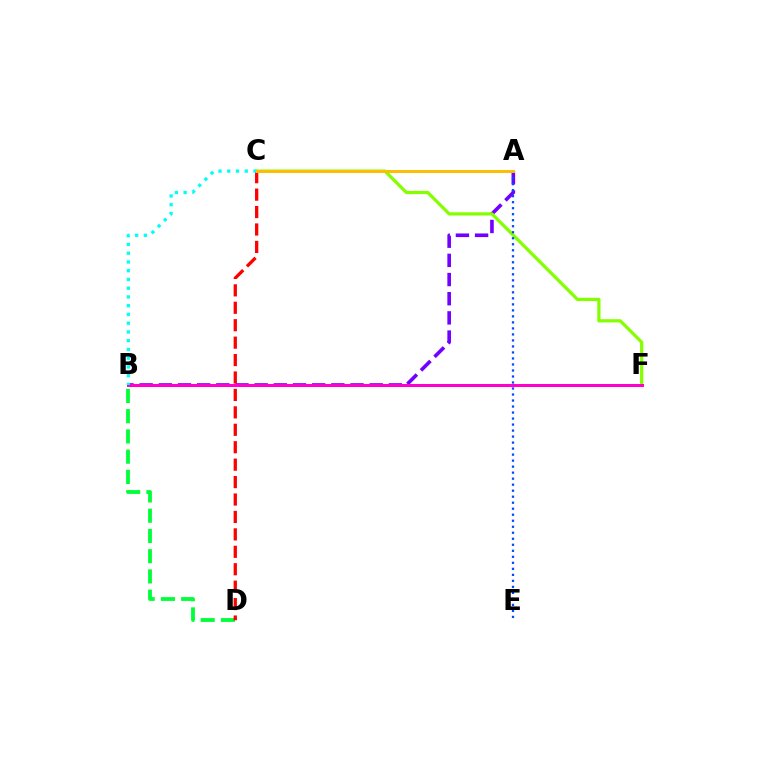{('A', 'B'): [{'color': '#7200ff', 'line_style': 'dashed', 'thickness': 2.6}], ('B', 'D'): [{'color': '#00ff39', 'line_style': 'dashed', 'thickness': 2.75}], ('C', 'F'): [{'color': '#84ff00', 'line_style': 'solid', 'thickness': 2.33}], ('C', 'D'): [{'color': '#ff0000', 'line_style': 'dashed', 'thickness': 2.37}], ('B', 'F'): [{'color': '#ff00cf', 'line_style': 'solid', 'thickness': 2.17}], ('A', 'E'): [{'color': '#004bff', 'line_style': 'dotted', 'thickness': 1.63}], ('B', 'C'): [{'color': '#00fff6', 'line_style': 'dotted', 'thickness': 2.38}], ('A', 'C'): [{'color': '#ffbd00', 'line_style': 'solid', 'thickness': 2.12}]}